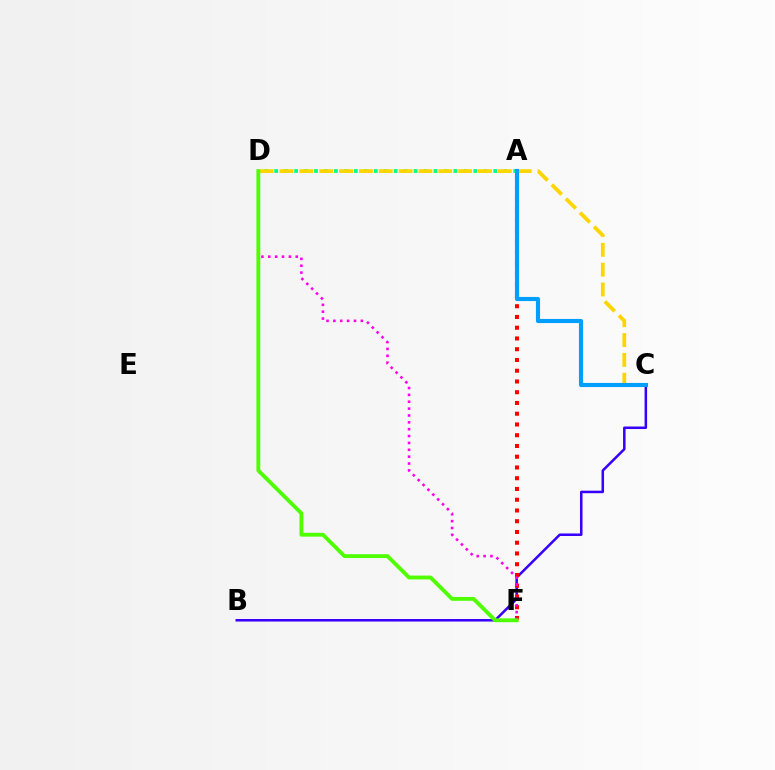{('B', 'C'): [{'color': '#3700ff', 'line_style': 'solid', 'thickness': 1.82}], ('A', 'F'): [{'color': '#ff0000', 'line_style': 'dotted', 'thickness': 2.92}], ('D', 'F'): [{'color': '#ff00ed', 'line_style': 'dotted', 'thickness': 1.87}, {'color': '#4fff00', 'line_style': 'solid', 'thickness': 2.77}], ('A', 'D'): [{'color': '#00ff86', 'line_style': 'dotted', 'thickness': 2.71}], ('C', 'D'): [{'color': '#ffd500', 'line_style': 'dashed', 'thickness': 2.7}], ('A', 'C'): [{'color': '#009eff', 'line_style': 'solid', 'thickness': 2.97}]}